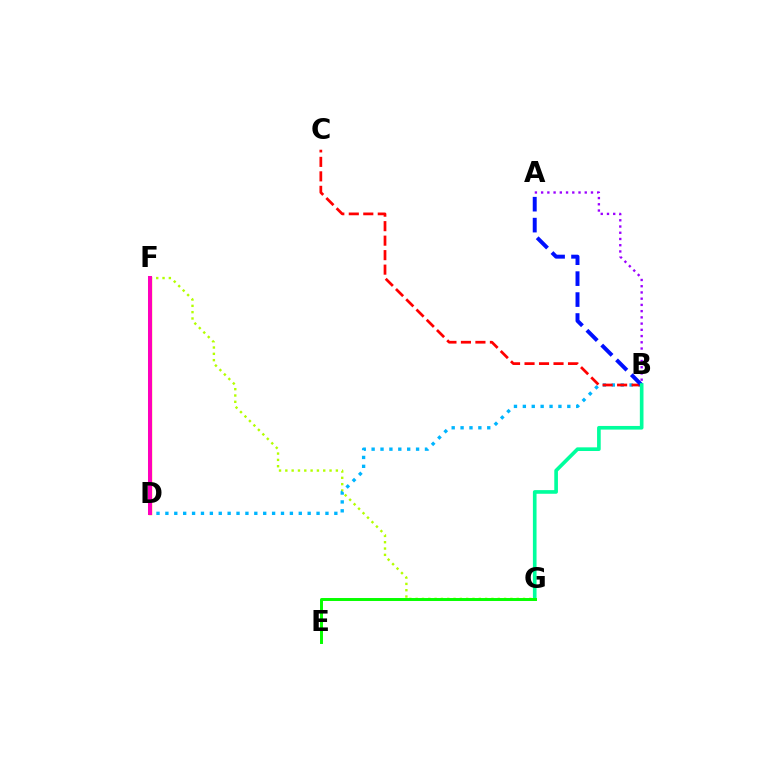{('A', 'B'): [{'color': '#9b00ff', 'line_style': 'dotted', 'thickness': 1.69}, {'color': '#0010ff', 'line_style': 'dashed', 'thickness': 2.84}], ('F', 'G'): [{'color': '#b3ff00', 'line_style': 'dotted', 'thickness': 1.72}], ('B', 'D'): [{'color': '#00b5ff', 'line_style': 'dotted', 'thickness': 2.42}], ('B', 'C'): [{'color': '#ff0000', 'line_style': 'dashed', 'thickness': 1.97}], ('B', 'G'): [{'color': '#00ff9d', 'line_style': 'solid', 'thickness': 2.63}], ('D', 'F'): [{'color': '#ffa500', 'line_style': 'solid', 'thickness': 2.47}, {'color': '#ff00bd', 'line_style': 'solid', 'thickness': 2.89}], ('E', 'G'): [{'color': '#08ff00', 'line_style': 'solid', 'thickness': 2.13}]}